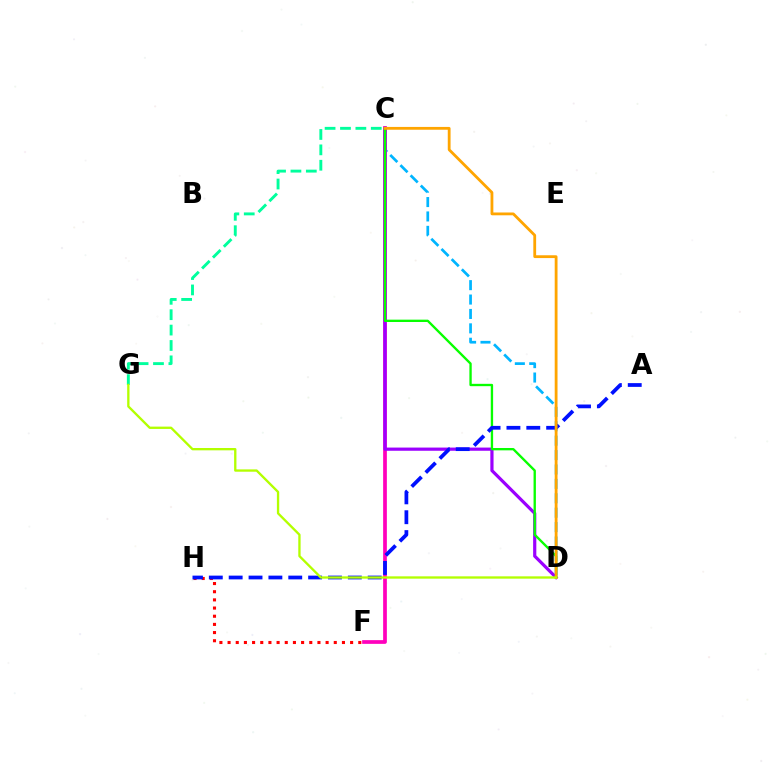{('C', 'D'): [{'color': '#00b5ff', 'line_style': 'dashed', 'thickness': 1.96}, {'color': '#9b00ff', 'line_style': 'solid', 'thickness': 2.3}, {'color': '#08ff00', 'line_style': 'solid', 'thickness': 1.69}, {'color': '#ffa500', 'line_style': 'solid', 'thickness': 2.02}], ('C', 'F'): [{'color': '#ff00bd', 'line_style': 'solid', 'thickness': 2.68}], ('C', 'G'): [{'color': '#00ff9d', 'line_style': 'dashed', 'thickness': 2.09}], ('F', 'H'): [{'color': '#ff0000', 'line_style': 'dotted', 'thickness': 2.22}], ('A', 'H'): [{'color': '#0010ff', 'line_style': 'dashed', 'thickness': 2.7}], ('D', 'G'): [{'color': '#b3ff00', 'line_style': 'solid', 'thickness': 1.68}]}